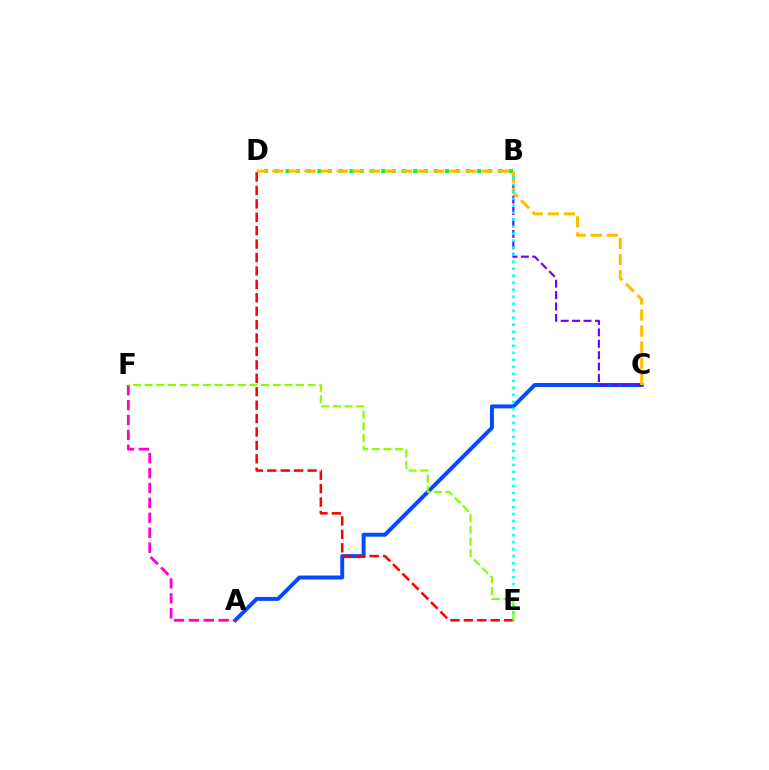{('A', 'C'): [{'color': '#004bff', 'line_style': 'solid', 'thickness': 2.83}], ('B', 'C'): [{'color': '#7200ff', 'line_style': 'dashed', 'thickness': 1.55}], ('B', 'D'): [{'color': '#00ff39', 'line_style': 'dotted', 'thickness': 2.89}], ('C', 'D'): [{'color': '#ffbd00', 'line_style': 'dashed', 'thickness': 2.19}], ('B', 'E'): [{'color': '#00fff6', 'line_style': 'dotted', 'thickness': 1.9}], ('D', 'E'): [{'color': '#ff0000', 'line_style': 'dashed', 'thickness': 1.82}], ('A', 'F'): [{'color': '#ff00cf', 'line_style': 'dashed', 'thickness': 2.02}], ('E', 'F'): [{'color': '#84ff00', 'line_style': 'dashed', 'thickness': 1.58}]}